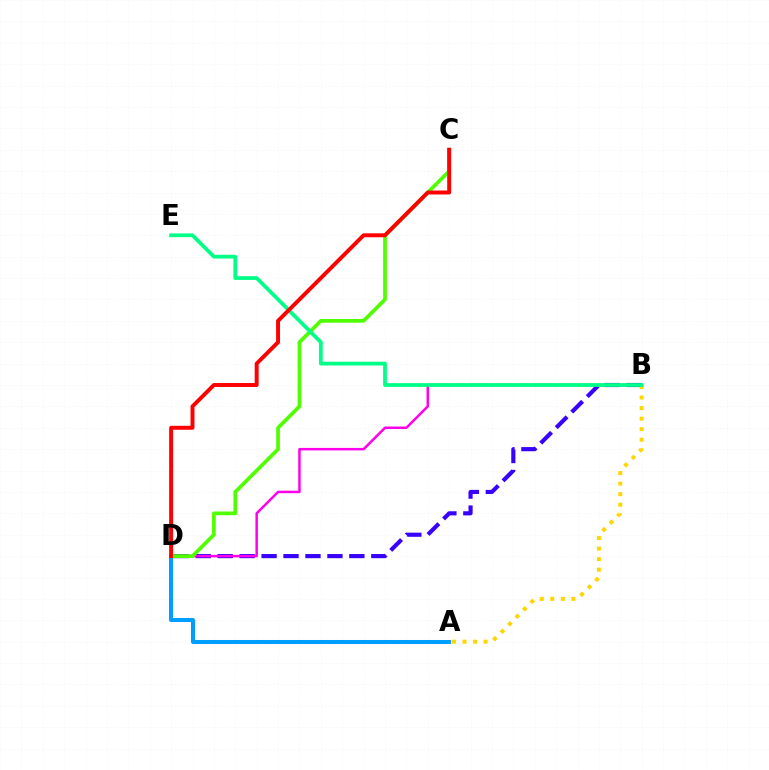{('B', 'D'): [{'color': '#3700ff', 'line_style': 'dashed', 'thickness': 2.98}, {'color': '#ff00ed', 'line_style': 'solid', 'thickness': 1.8}], ('A', 'B'): [{'color': '#ffd500', 'line_style': 'dotted', 'thickness': 2.87}], ('C', 'D'): [{'color': '#4fff00', 'line_style': 'solid', 'thickness': 2.67}, {'color': '#ff0000', 'line_style': 'solid', 'thickness': 2.84}], ('A', 'D'): [{'color': '#009eff', 'line_style': 'solid', 'thickness': 2.9}], ('B', 'E'): [{'color': '#00ff86', 'line_style': 'solid', 'thickness': 2.7}]}